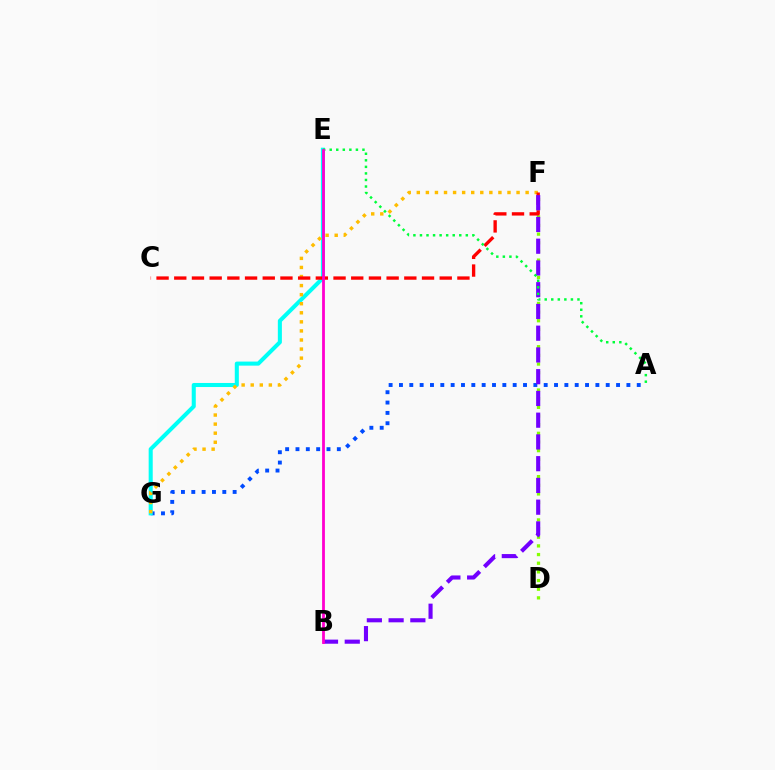{('A', 'G'): [{'color': '#004bff', 'line_style': 'dotted', 'thickness': 2.81}], ('D', 'F'): [{'color': '#84ff00', 'line_style': 'dotted', 'thickness': 2.35}], ('E', 'G'): [{'color': '#00fff6', 'line_style': 'solid', 'thickness': 2.92}], ('F', 'G'): [{'color': '#ffbd00', 'line_style': 'dotted', 'thickness': 2.46}], ('C', 'F'): [{'color': '#ff0000', 'line_style': 'dashed', 'thickness': 2.4}], ('B', 'F'): [{'color': '#7200ff', 'line_style': 'dashed', 'thickness': 2.95}], ('A', 'E'): [{'color': '#00ff39', 'line_style': 'dotted', 'thickness': 1.78}], ('B', 'E'): [{'color': '#ff00cf', 'line_style': 'solid', 'thickness': 2.02}]}